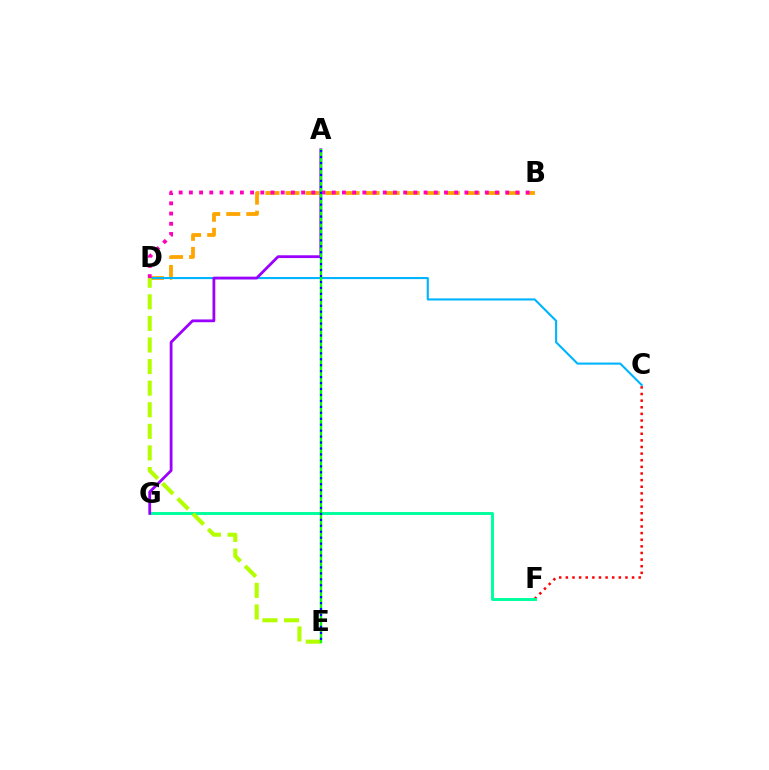{('B', 'D'): [{'color': '#ffa500', 'line_style': 'dashed', 'thickness': 2.72}, {'color': '#ff00bd', 'line_style': 'dotted', 'thickness': 2.77}], ('C', 'F'): [{'color': '#ff0000', 'line_style': 'dotted', 'thickness': 1.8}], ('C', 'D'): [{'color': '#00b5ff', 'line_style': 'solid', 'thickness': 1.52}], ('F', 'G'): [{'color': '#00ff9d', 'line_style': 'solid', 'thickness': 2.11}], ('D', 'E'): [{'color': '#b3ff00', 'line_style': 'dashed', 'thickness': 2.93}], ('A', 'G'): [{'color': '#9b00ff', 'line_style': 'solid', 'thickness': 2.01}], ('A', 'E'): [{'color': '#08ff00', 'line_style': 'solid', 'thickness': 1.66}, {'color': '#0010ff', 'line_style': 'dotted', 'thickness': 1.62}]}